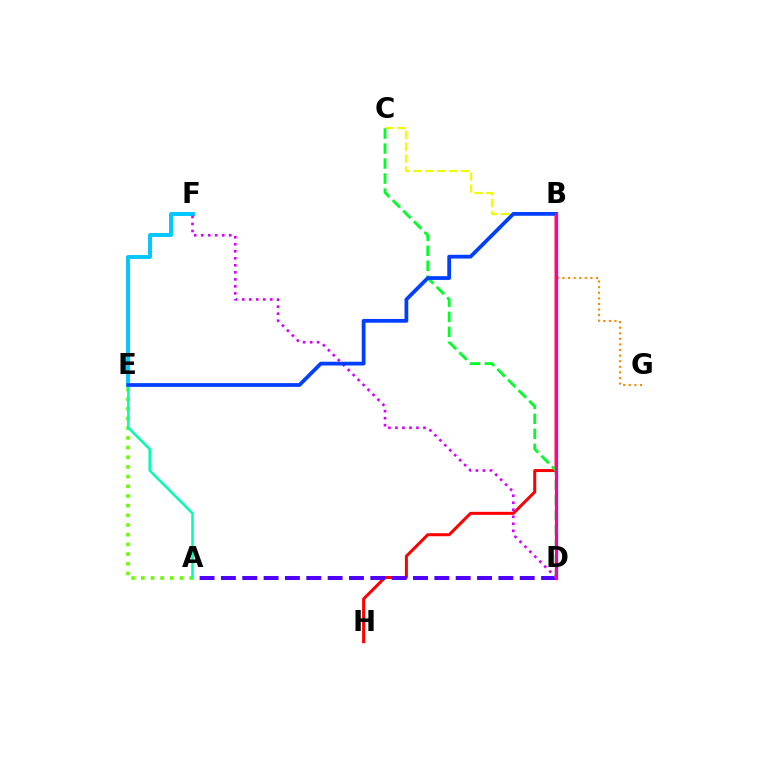{('B', 'C'): [{'color': '#eeff00', 'line_style': 'dashed', 'thickness': 1.61}], ('B', 'H'): [{'color': '#ff0000', 'line_style': 'solid', 'thickness': 2.16}], ('E', 'F'): [{'color': '#00c7ff', 'line_style': 'solid', 'thickness': 2.82}], ('A', 'E'): [{'color': '#66ff00', 'line_style': 'dotted', 'thickness': 2.63}, {'color': '#00ffaf', 'line_style': 'solid', 'thickness': 1.83}], ('B', 'G'): [{'color': '#ff8800', 'line_style': 'dotted', 'thickness': 1.52}], ('A', 'D'): [{'color': '#4f00ff', 'line_style': 'dashed', 'thickness': 2.9}], ('D', 'F'): [{'color': '#d600ff', 'line_style': 'dotted', 'thickness': 1.91}], ('C', 'D'): [{'color': '#00ff27', 'line_style': 'dashed', 'thickness': 2.04}], ('B', 'E'): [{'color': '#003fff', 'line_style': 'solid', 'thickness': 2.71}], ('B', 'D'): [{'color': '#ff00a0', 'line_style': 'solid', 'thickness': 2.33}]}